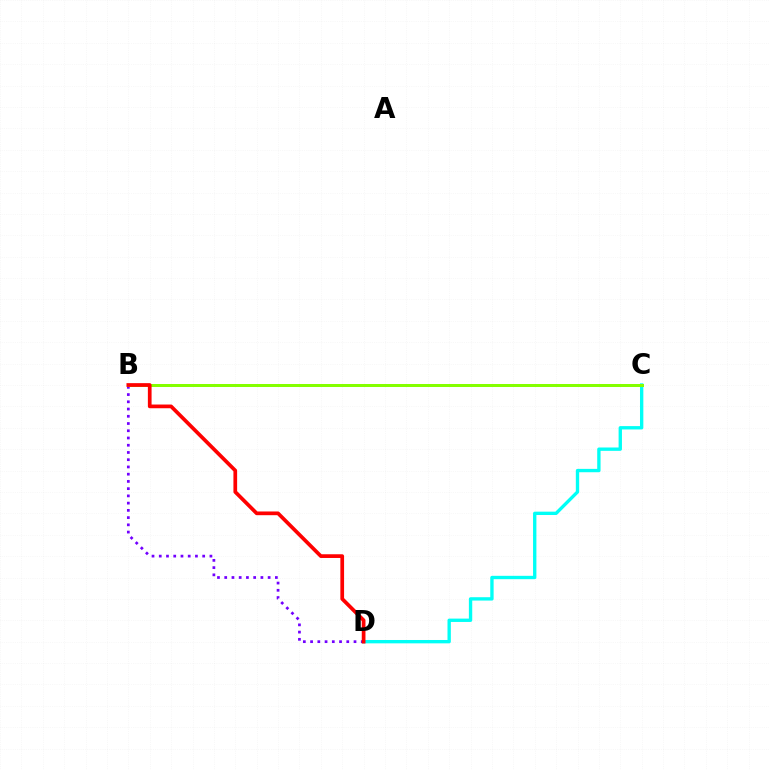{('B', 'D'): [{'color': '#7200ff', 'line_style': 'dotted', 'thickness': 1.97}, {'color': '#ff0000', 'line_style': 'solid', 'thickness': 2.67}], ('C', 'D'): [{'color': '#00fff6', 'line_style': 'solid', 'thickness': 2.41}], ('B', 'C'): [{'color': '#84ff00', 'line_style': 'solid', 'thickness': 2.15}]}